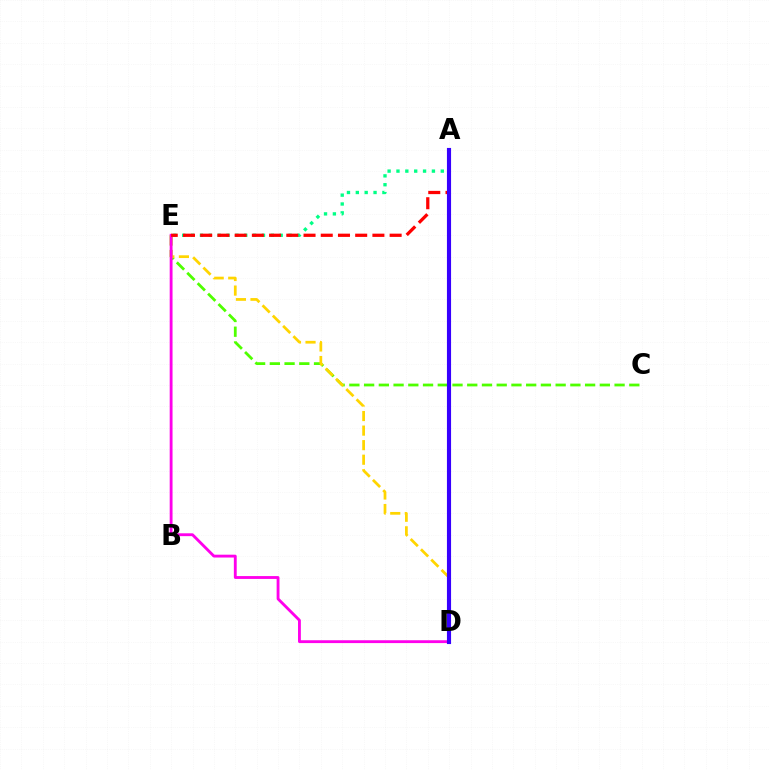{('A', 'D'): [{'color': '#009eff', 'line_style': 'dashed', 'thickness': 2.79}, {'color': '#3700ff', 'line_style': 'solid', 'thickness': 2.97}], ('C', 'E'): [{'color': '#4fff00', 'line_style': 'dashed', 'thickness': 2.0}], ('D', 'E'): [{'color': '#ffd500', 'line_style': 'dashed', 'thickness': 1.98}, {'color': '#ff00ed', 'line_style': 'solid', 'thickness': 2.05}], ('A', 'E'): [{'color': '#00ff86', 'line_style': 'dotted', 'thickness': 2.41}, {'color': '#ff0000', 'line_style': 'dashed', 'thickness': 2.34}]}